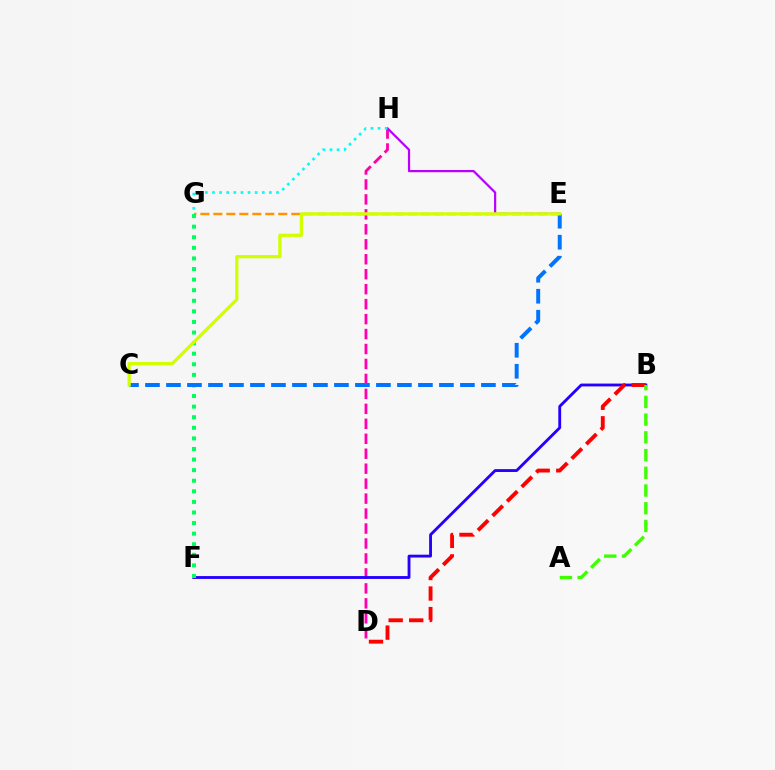{('D', 'H'): [{'color': '#ff00ac', 'line_style': 'dashed', 'thickness': 2.03}], ('E', 'G'): [{'color': '#ff9400', 'line_style': 'dashed', 'thickness': 1.76}], ('E', 'H'): [{'color': '#b900ff', 'line_style': 'solid', 'thickness': 1.6}], ('B', 'F'): [{'color': '#2500ff', 'line_style': 'solid', 'thickness': 2.05}], ('F', 'G'): [{'color': '#00ff5c', 'line_style': 'dotted', 'thickness': 2.88}], ('C', 'E'): [{'color': '#0074ff', 'line_style': 'dashed', 'thickness': 2.85}, {'color': '#d1ff00', 'line_style': 'solid', 'thickness': 2.33}], ('B', 'D'): [{'color': '#ff0000', 'line_style': 'dashed', 'thickness': 2.79}], ('A', 'B'): [{'color': '#3dff00', 'line_style': 'dashed', 'thickness': 2.41}], ('G', 'H'): [{'color': '#00fff6', 'line_style': 'dotted', 'thickness': 1.93}]}